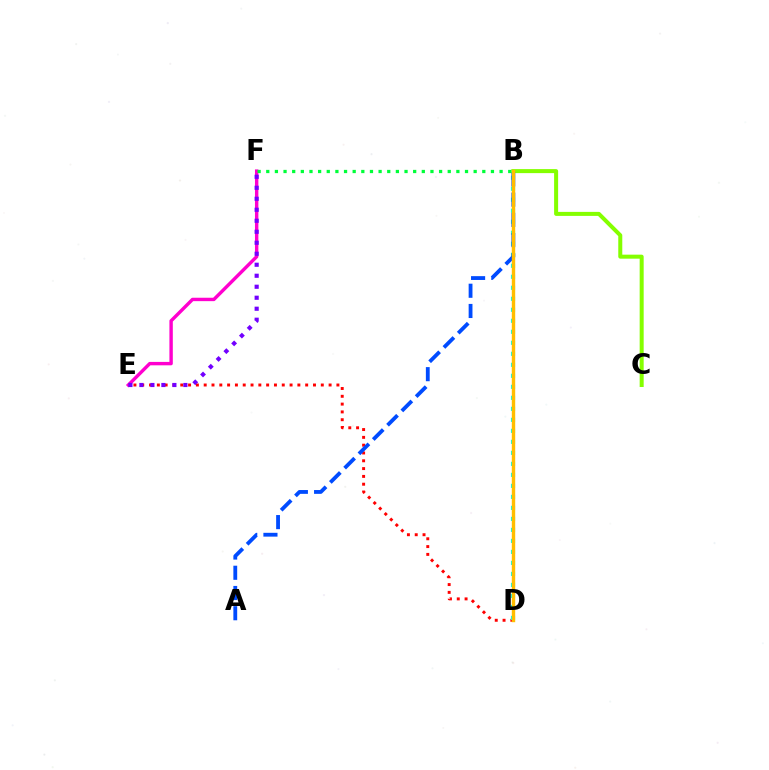{('D', 'E'): [{'color': '#ff0000', 'line_style': 'dotted', 'thickness': 2.12}], ('E', 'F'): [{'color': '#ff00cf', 'line_style': 'solid', 'thickness': 2.45}, {'color': '#7200ff', 'line_style': 'dotted', 'thickness': 2.99}], ('B', 'D'): [{'color': '#00fff6', 'line_style': 'dotted', 'thickness': 2.99}, {'color': '#ffbd00', 'line_style': 'solid', 'thickness': 2.45}], ('B', 'C'): [{'color': '#84ff00', 'line_style': 'solid', 'thickness': 2.89}], ('A', 'B'): [{'color': '#004bff', 'line_style': 'dashed', 'thickness': 2.75}], ('B', 'F'): [{'color': '#00ff39', 'line_style': 'dotted', 'thickness': 2.35}]}